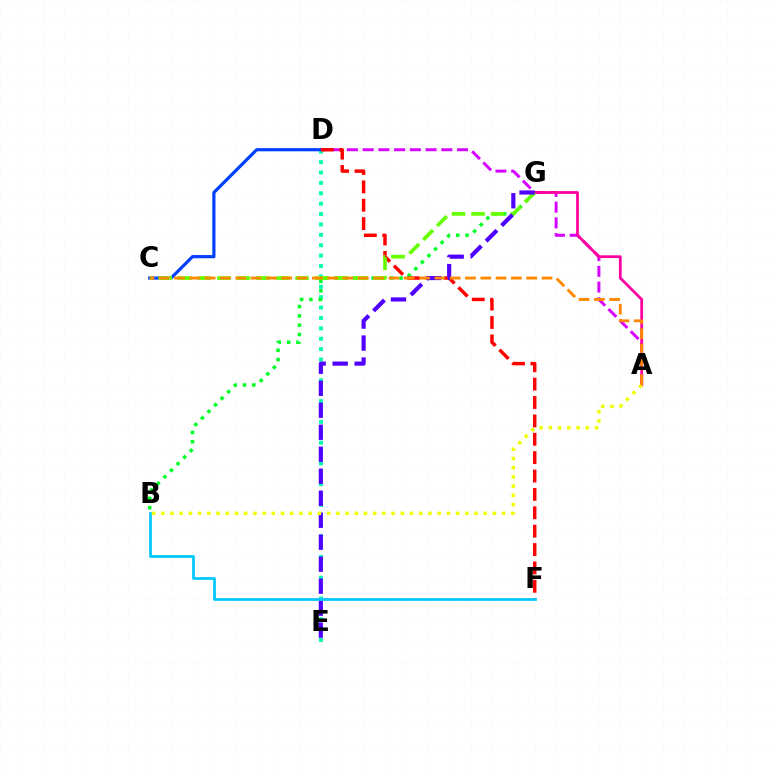{('D', 'E'): [{'color': '#00ffaf', 'line_style': 'dotted', 'thickness': 2.82}], ('B', 'G'): [{'color': '#00ff27', 'line_style': 'dotted', 'thickness': 2.53}], ('A', 'D'): [{'color': '#d600ff', 'line_style': 'dashed', 'thickness': 2.14}], ('A', 'G'): [{'color': '#ff00a0', 'line_style': 'solid', 'thickness': 1.99}], ('C', 'D'): [{'color': '#003fff', 'line_style': 'solid', 'thickness': 2.29}], ('D', 'F'): [{'color': '#ff0000', 'line_style': 'dashed', 'thickness': 2.5}], ('C', 'G'): [{'color': '#66ff00', 'line_style': 'dashed', 'thickness': 2.66}], ('E', 'G'): [{'color': '#4f00ff', 'line_style': 'dashed', 'thickness': 2.99}], ('B', 'F'): [{'color': '#00c7ff', 'line_style': 'solid', 'thickness': 1.96}], ('A', 'B'): [{'color': '#eeff00', 'line_style': 'dotted', 'thickness': 2.5}], ('A', 'C'): [{'color': '#ff8800', 'line_style': 'dashed', 'thickness': 2.08}]}